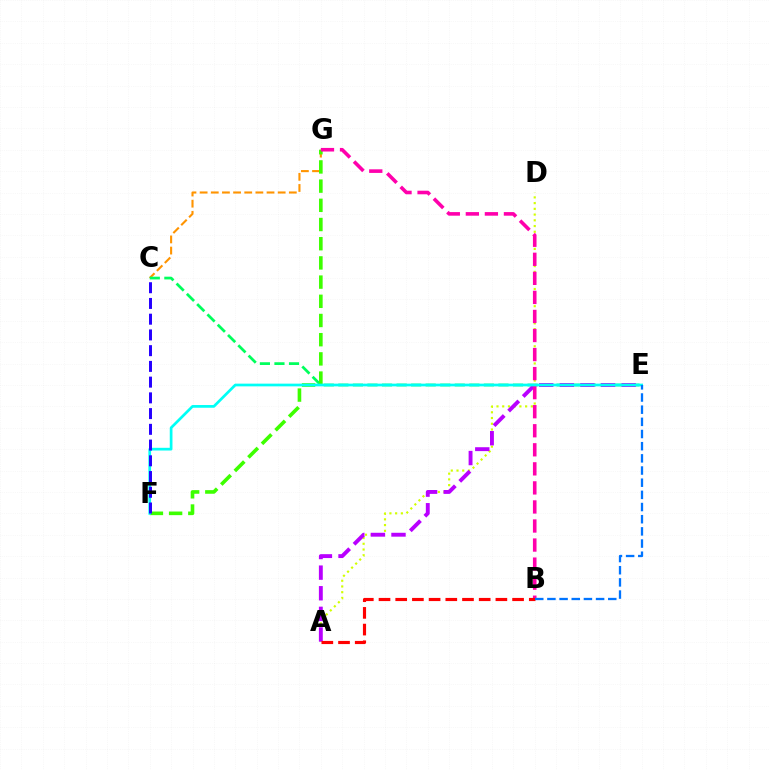{('C', 'G'): [{'color': '#ff9400', 'line_style': 'dashed', 'thickness': 1.51}], ('A', 'D'): [{'color': '#d1ff00', 'line_style': 'dotted', 'thickness': 1.56}], ('C', 'E'): [{'color': '#00ff5c', 'line_style': 'dashed', 'thickness': 1.98}], ('F', 'G'): [{'color': '#3dff00', 'line_style': 'dashed', 'thickness': 2.61}], ('A', 'E'): [{'color': '#b900ff', 'line_style': 'dashed', 'thickness': 2.8}], ('B', 'G'): [{'color': '#ff00ac', 'line_style': 'dashed', 'thickness': 2.59}], ('E', 'F'): [{'color': '#00fff6', 'line_style': 'solid', 'thickness': 1.95}], ('A', 'B'): [{'color': '#ff0000', 'line_style': 'dashed', 'thickness': 2.27}], ('B', 'E'): [{'color': '#0074ff', 'line_style': 'dashed', 'thickness': 1.65}], ('C', 'F'): [{'color': '#2500ff', 'line_style': 'dashed', 'thickness': 2.14}]}